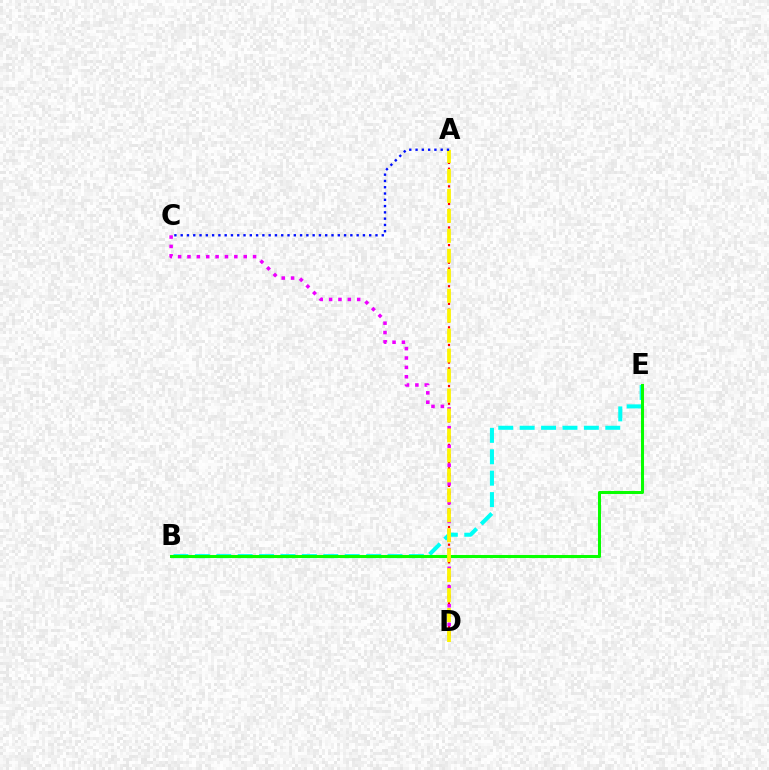{('A', 'D'): [{'color': '#ff0000', 'line_style': 'dotted', 'thickness': 1.6}, {'color': '#fcf500', 'line_style': 'dashed', 'thickness': 2.71}], ('B', 'E'): [{'color': '#00fff6', 'line_style': 'dashed', 'thickness': 2.91}, {'color': '#08ff00', 'line_style': 'solid', 'thickness': 2.19}], ('C', 'D'): [{'color': '#ee00ff', 'line_style': 'dotted', 'thickness': 2.55}], ('A', 'C'): [{'color': '#0010ff', 'line_style': 'dotted', 'thickness': 1.71}]}